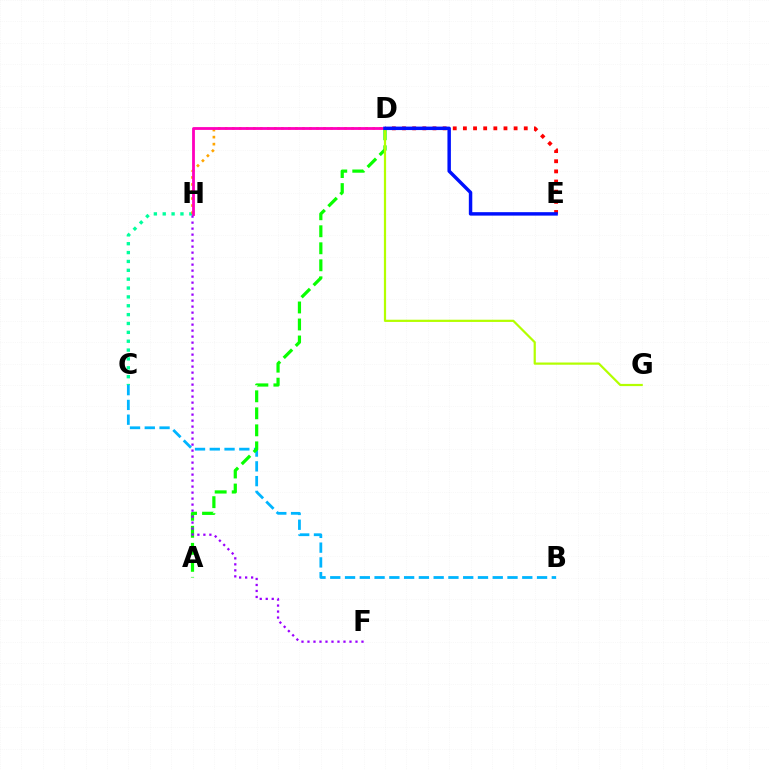{('D', 'E'): [{'color': '#ff0000', 'line_style': 'dotted', 'thickness': 2.76}, {'color': '#0010ff', 'line_style': 'solid', 'thickness': 2.49}], ('C', 'H'): [{'color': '#00ff9d', 'line_style': 'dotted', 'thickness': 2.41}], ('D', 'H'): [{'color': '#ffa500', 'line_style': 'dotted', 'thickness': 1.91}, {'color': '#ff00bd', 'line_style': 'solid', 'thickness': 2.02}], ('B', 'C'): [{'color': '#00b5ff', 'line_style': 'dashed', 'thickness': 2.01}], ('A', 'D'): [{'color': '#08ff00', 'line_style': 'dashed', 'thickness': 2.31}], ('D', 'G'): [{'color': '#b3ff00', 'line_style': 'solid', 'thickness': 1.59}], ('F', 'H'): [{'color': '#9b00ff', 'line_style': 'dotted', 'thickness': 1.63}]}